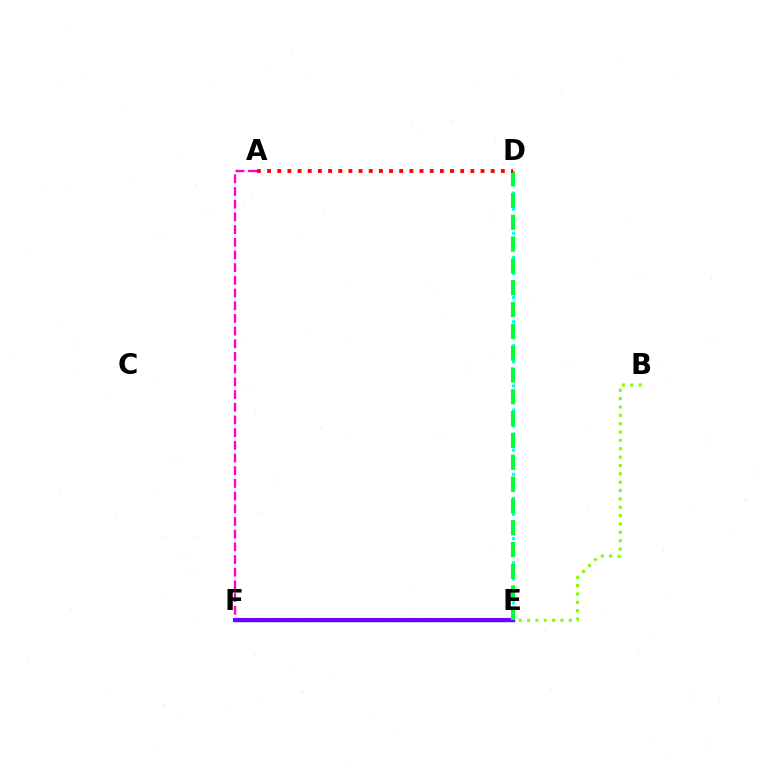{('E', 'F'): [{'color': '#004bff', 'line_style': 'solid', 'thickness': 2.43}, {'color': '#ffbd00', 'line_style': 'dashed', 'thickness': 2.31}, {'color': '#7200ff', 'line_style': 'solid', 'thickness': 2.95}], ('D', 'E'): [{'color': '#00fff6', 'line_style': 'dotted', 'thickness': 2.18}, {'color': '#00ff39', 'line_style': 'dashed', 'thickness': 2.96}], ('A', 'F'): [{'color': '#ff00cf', 'line_style': 'dashed', 'thickness': 1.72}], ('B', 'E'): [{'color': '#84ff00', 'line_style': 'dotted', 'thickness': 2.27}], ('A', 'D'): [{'color': '#ff0000', 'line_style': 'dotted', 'thickness': 2.76}]}